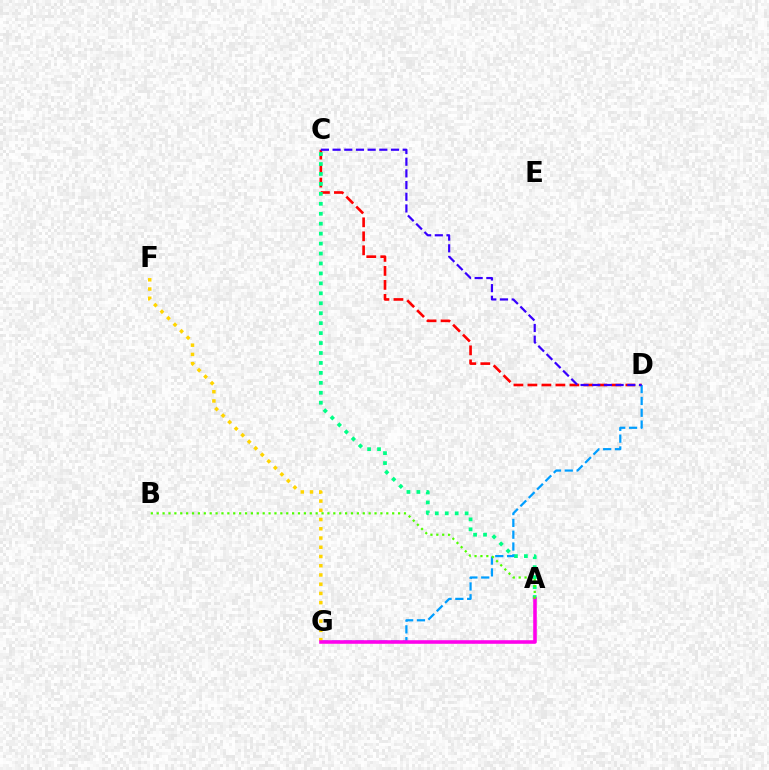{('C', 'D'): [{'color': '#ff0000', 'line_style': 'dashed', 'thickness': 1.9}, {'color': '#3700ff', 'line_style': 'dashed', 'thickness': 1.59}], ('A', 'C'): [{'color': '#00ff86', 'line_style': 'dotted', 'thickness': 2.7}], ('D', 'G'): [{'color': '#009eff', 'line_style': 'dashed', 'thickness': 1.61}], ('F', 'G'): [{'color': '#ffd500', 'line_style': 'dotted', 'thickness': 2.51}], ('A', 'G'): [{'color': '#ff00ed', 'line_style': 'solid', 'thickness': 2.57}], ('A', 'B'): [{'color': '#4fff00', 'line_style': 'dotted', 'thickness': 1.6}]}